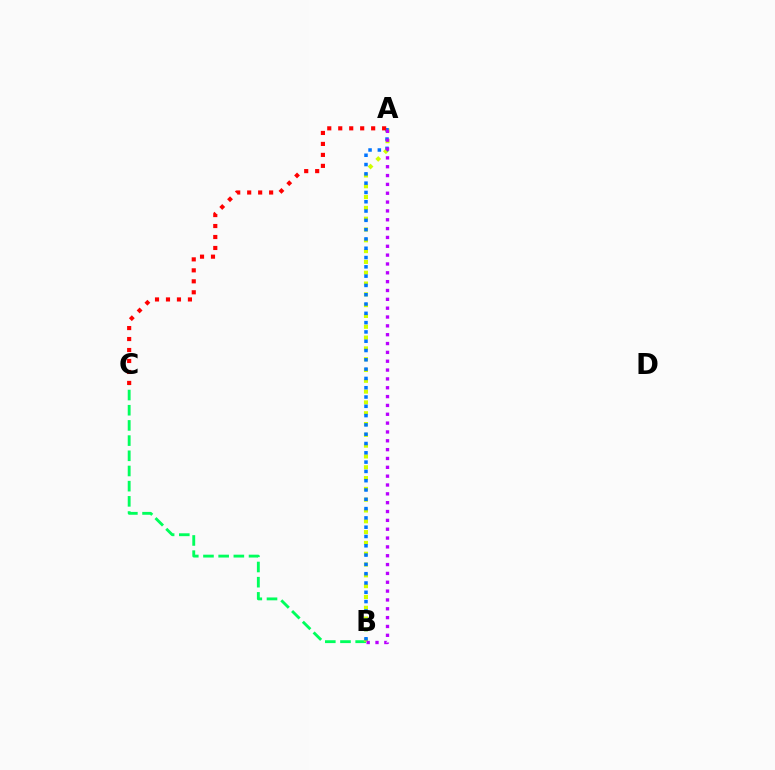{('B', 'C'): [{'color': '#00ff5c', 'line_style': 'dashed', 'thickness': 2.06}], ('A', 'B'): [{'color': '#d1ff00', 'line_style': 'dotted', 'thickness': 2.94}, {'color': '#0074ff', 'line_style': 'dotted', 'thickness': 2.53}, {'color': '#b900ff', 'line_style': 'dotted', 'thickness': 2.4}], ('A', 'C'): [{'color': '#ff0000', 'line_style': 'dotted', 'thickness': 2.98}]}